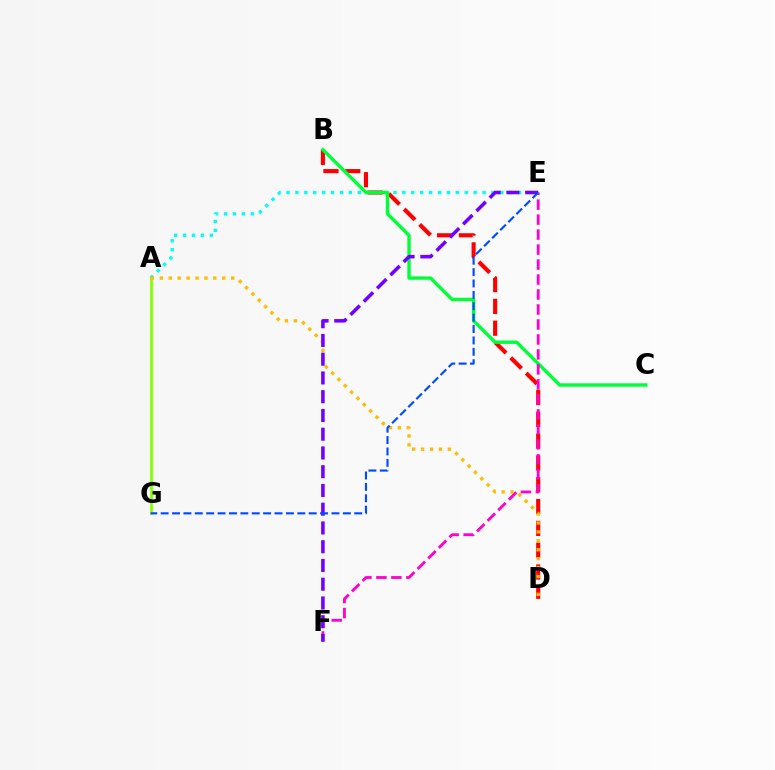{('B', 'D'): [{'color': '#ff0000', 'line_style': 'dashed', 'thickness': 2.96}], ('A', 'E'): [{'color': '#00fff6', 'line_style': 'dotted', 'thickness': 2.42}], ('B', 'C'): [{'color': '#00ff39', 'line_style': 'solid', 'thickness': 2.44}], ('A', 'G'): [{'color': '#84ff00', 'line_style': 'solid', 'thickness': 1.98}], ('A', 'D'): [{'color': '#ffbd00', 'line_style': 'dotted', 'thickness': 2.42}], ('E', 'F'): [{'color': '#ff00cf', 'line_style': 'dashed', 'thickness': 2.04}, {'color': '#7200ff', 'line_style': 'dashed', 'thickness': 2.55}], ('E', 'G'): [{'color': '#004bff', 'line_style': 'dashed', 'thickness': 1.55}]}